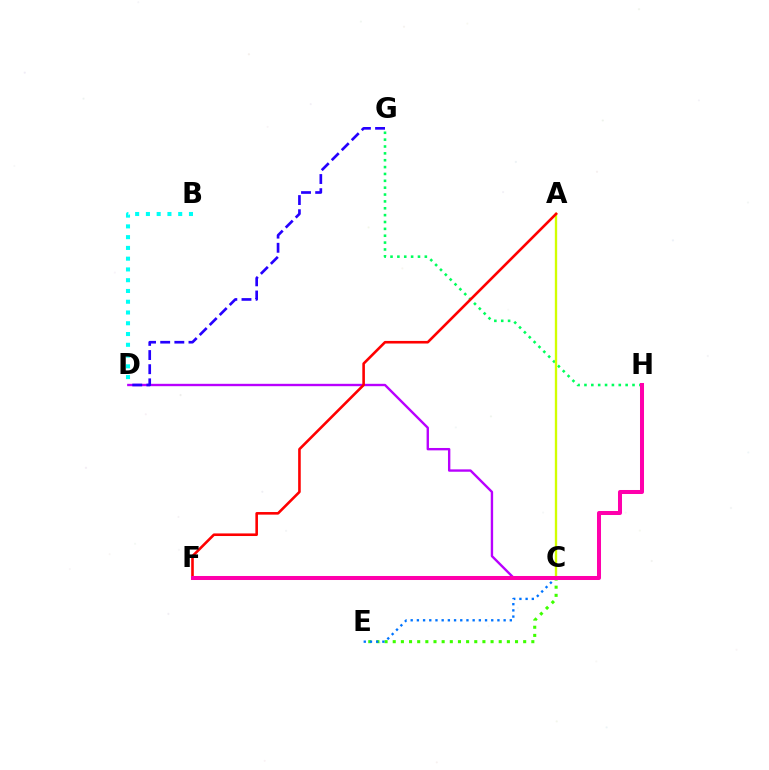{('C', 'E'): [{'color': '#3dff00', 'line_style': 'dotted', 'thickness': 2.22}, {'color': '#0074ff', 'line_style': 'dotted', 'thickness': 1.68}], ('C', 'D'): [{'color': '#b900ff', 'line_style': 'solid', 'thickness': 1.71}], ('D', 'G'): [{'color': '#2500ff', 'line_style': 'dashed', 'thickness': 1.92}], ('G', 'H'): [{'color': '#00ff5c', 'line_style': 'dotted', 'thickness': 1.86}], ('A', 'C'): [{'color': '#d1ff00', 'line_style': 'solid', 'thickness': 1.69}], ('B', 'D'): [{'color': '#00fff6', 'line_style': 'dotted', 'thickness': 2.92}], ('C', 'F'): [{'color': '#ff9400', 'line_style': 'dotted', 'thickness': 2.13}], ('A', 'F'): [{'color': '#ff0000', 'line_style': 'solid', 'thickness': 1.87}], ('F', 'H'): [{'color': '#ff00ac', 'line_style': 'solid', 'thickness': 2.89}]}